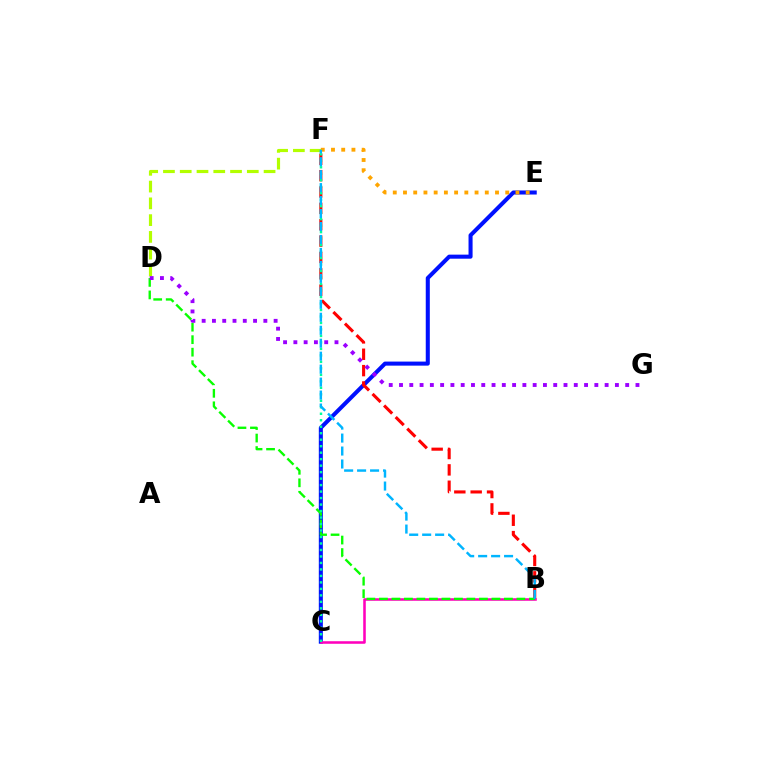{('D', 'F'): [{'color': '#b3ff00', 'line_style': 'dashed', 'thickness': 2.28}], ('C', 'E'): [{'color': '#0010ff', 'line_style': 'solid', 'thickness': 2.92}], ('B', 'C'): [{'color': '#ff00bd', 'line_style': 'solid', 'thickness': 1.84}], ('B', 'F'): [{'color': '#ff0000', 'line_style': 'dashed', 'thickness': 2.22}, {'color': '#00b5ff', 'line_style': 'dashed', 'thickness': 1.76}], ('E', 'F'): [{'color': '#ffa500', 'line_style': 'dotted', 'thickness': 2.78}], ('B', 'D'): [{'color': '#08ff00', 'line_style': 'dashed', 'thickness': 1.7}], ('C', 'F'): [{'color': '#00ff9d', 'line_style': 'dotted', 'thickness': 1.76}], ('D', 'G'): [{'color': '#9b00ff', 'line_style': 'dotted', 'thickness': 2.79}]}